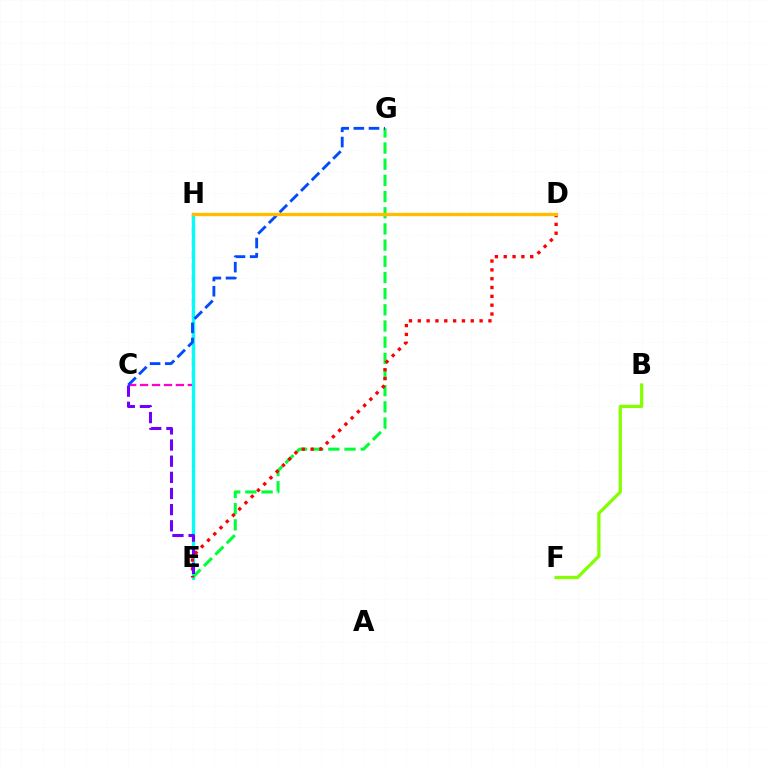{('C', 'H'): [{'color': '#ff00cf', 'line_style': 'dashed', 'thickness': 1.62}], ('E', 'H'): [{'color': '#00fff6', 'line_style': 'solid', 'thickness': 2.34}], ('E', 'G'): [{'color': '#00ff39', 'line_style': 'dashed', 'thickness': 2.2}], ('B', 'F'): [{'color': '#84ff00', 'line_style': 'solid', 'thickness': 2.34}], ('D', 'E'): [{'color': '#ff0000', 'line_style': 'dotted', 'thickness': 2.4}], ('C', 'G'): [{'color': '#004bff', 'line_style': 'dashed', 'thickness': 2.06}], ('C', 'E'): [{'color': '#7200ff', 'line_style': 'dashed', 'thickness': 2.19}], ('D', 'H'): [{'color': '#ffbd00', 'line_style': 'solid', 'thickness': 2.42}]}